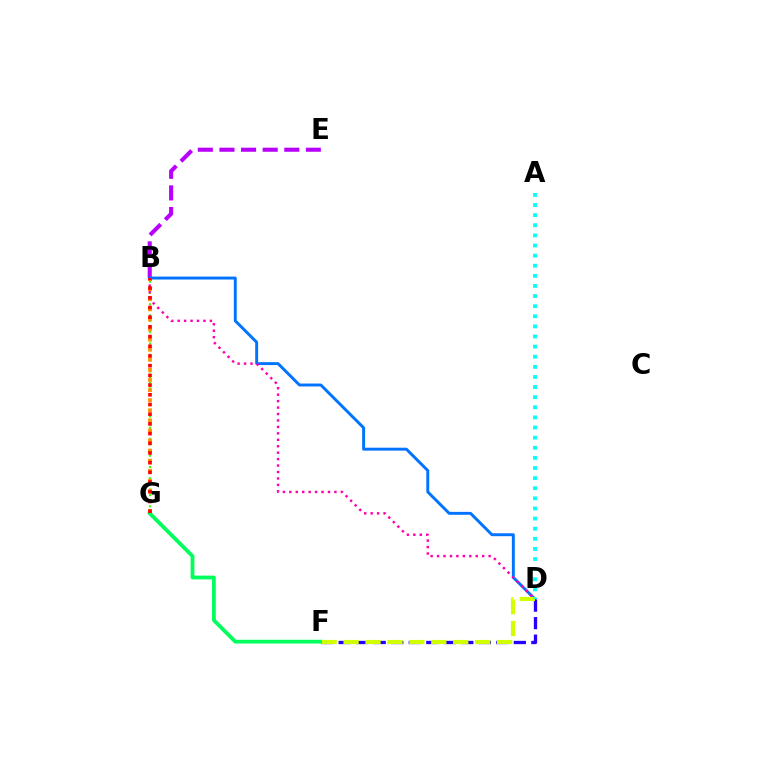{('B', 'G'): [{'color': '#3dff00', 'line_style': 'dotted', 'thickness': 1.53}, {'color': '#ff9400', 'line_style': 'dotted', 'thickness': 2.74}, {'color': '#ff0000', 'line_style': 'dotted', 'thickness': 2.64}], ('B', 'E'): [{'color': '#b900ff', 'line_style': 'dashed', 'thickness': 2.94}], ('B', 'D'): [{'color': '#0074ff', 'line_style': 'solid', 'thickness': 2.11}, {'color': '#ff00ac', 'line_style': 'dotted', 'thickness': 1.75}], ('F', 'G'): [{'color': '#00ff5c', 'line_style': 'solid', 'thickness': 2.71}], ('D', 'F'): [{'color': '#2500ff', 'line_style': 'dashed', 'thickness': 2.38}, {'color': '#d1ff00', 'line_style': 'dashed', 'thickness': 2.98}], ('A', 'D'): [{'color': '#00fff6', 'line_style': 'dotted', 'thickness': 2.75}]}